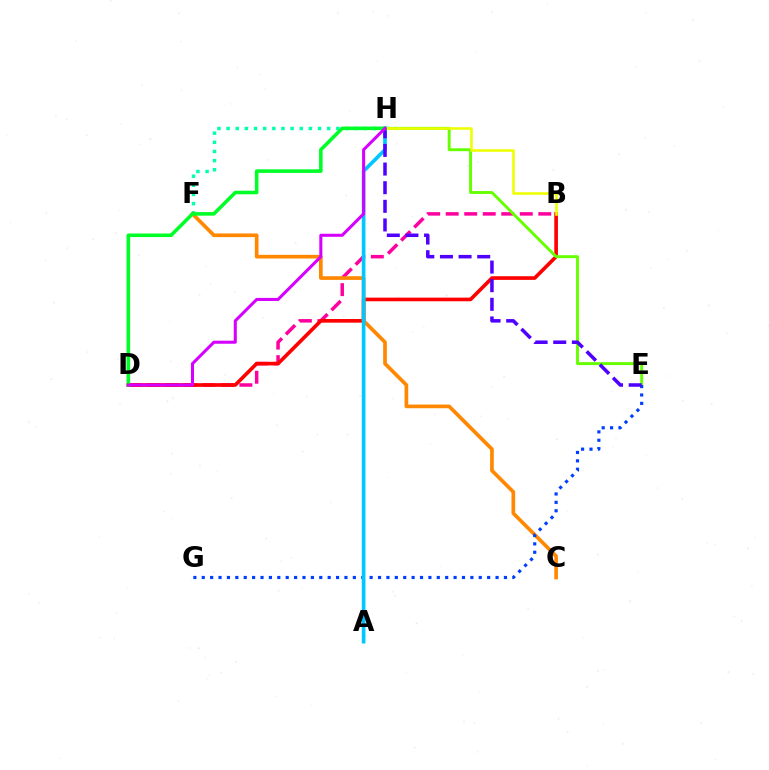{('F', 'H'): [{'color': '#00ffaf', 'line_style': 'dotted', 'thickness': 2.48}], ('B', 'D'): [{'color': '#ff00a0', 'line_style': 'dashed', 'thickness': 2.52}, {'color': '#ff0000', 'line_style': 'solid', 'thickness': 2.62}], ('E', 'H'): [{'color': '#66ff00', 'line_style': 'solid', 'thickness': 2.11}, {'color': '#4f00ff', 'line_style': 'dashed', 'thickness': 2.53}], ('C', 'F'): [{'color': '#ff8800', 'line_style': 'solid', 'thickness': 2.65}], ('E', 'G'): [{'color': '#003fff', 'line_style': 'dotted', 'thickness': 2.28}], ('B', 'H'): [{'color': '#eeff00', 'line_style': 'solid', 'thickness': 1.85}], ('A', 'H'): [{'color': '#00c7ff', 'line_style': 'solid', 'thickness': 2.63}], ('D', 'H'): [{'color': '#00ff27', 'line_style': 'solid', 'thickness': 2.57}, {'color': '#d600ff', 'line_style': 'solid', 'thickness': 2.2}]}